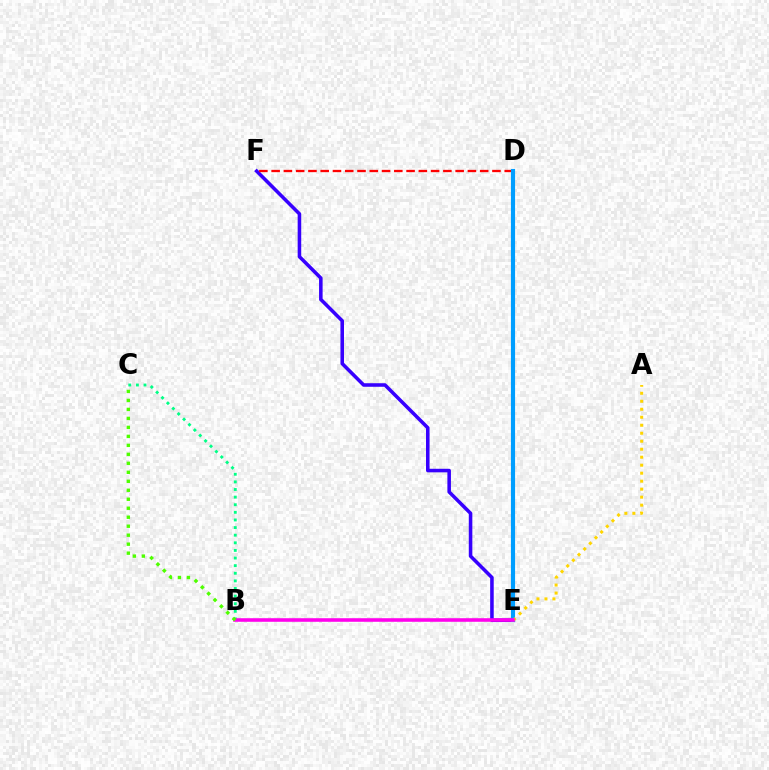{('E', 'F'): [{'color': '#3700ff', 'line_style': 'solid', 'thickness': 2.56}], ('B', 'C'): [{'color': '#00ff86', 'line_style': 'dotted', 'thickness': 2.07}, {'color': '#4fff00', 'line_style': 'dotted', 'thickness': 2.44}], ('D', 'F'): [{'color': '#ff0000', 'line_style': 'dashed', 'thickness': 1.67}], ('D', 'E'): [{'color': '#009eff', 'line_style': 'solid', 'thickness': 2.98}], ('A', 'E'): [{'color': '#ffd500', 'line_style': 'dotted', 'thickness': 2.17}], ('B', 'E'): [{'color': '#ff00ed', 'line_style': 'solid', 'thickness': 2.57}]}